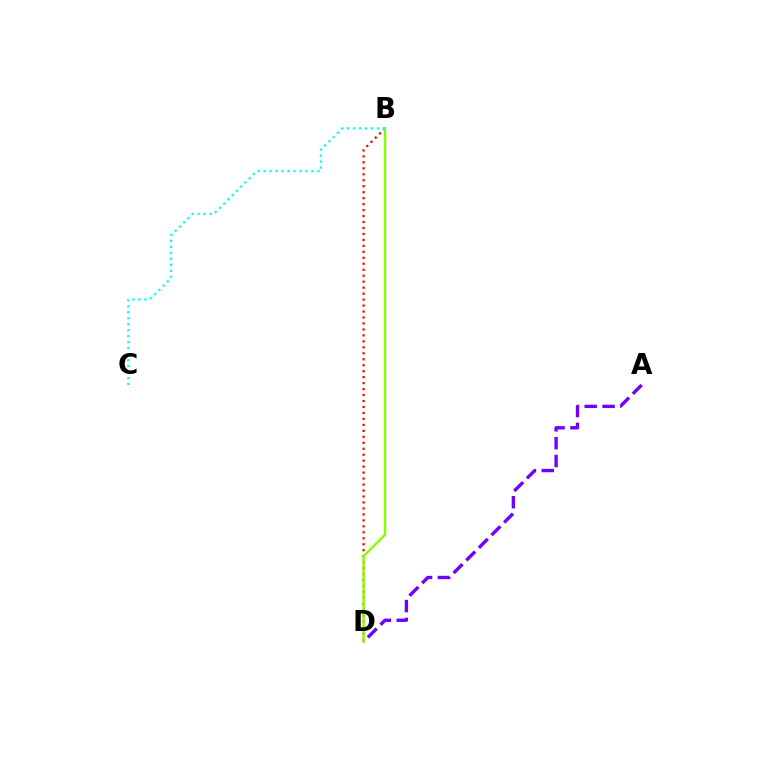{('A', 'D'): [{'color': '#7200ff', 'line_style': 'dashed', 'thickness': 2.43}], ('B', 'D'): [{'color': '#ff0000', 'line_style': 'dotted', 'thickness': 1.62}, {'color': '#84ff00', 'line_style': 'solid', 'thickness': 1.73}], ('B', 'C'): [{'color': '#00fff6', 'line_style': 'dotted', 'thickness': 1.63}]}